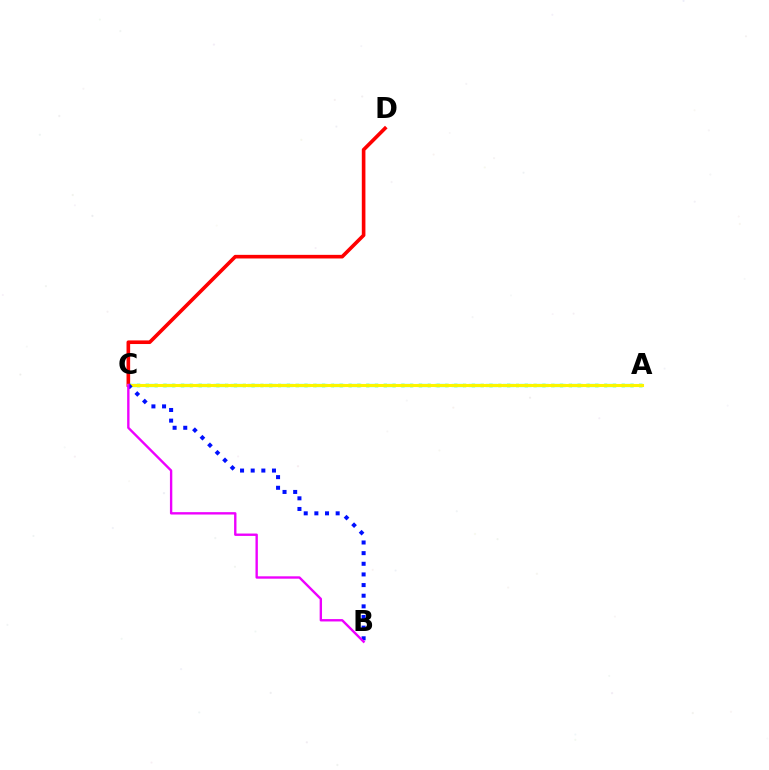{('A', 'C'): [{'color': '#08ff00', 'line_style': 'dotted', 'thickness': 2.39}, {'color': '#00fff6', 'line_style': 'dashed', 'thickness': 2.31}, {'color': '#fcf500', 'line_style': 'solid', 'thickness': 2.22}], ('C', 'D'): [{'color': '#ff0000', 'line_style': 'solid', 'thickness': 2.61}], ('B', 'C'): [{'color': '#0010ff', 'line_style': 'dotted', 'thickness': 2.89}, {'color': '#ee00ff', 'line_style': 'solid', 'thickness': 1.71}]}